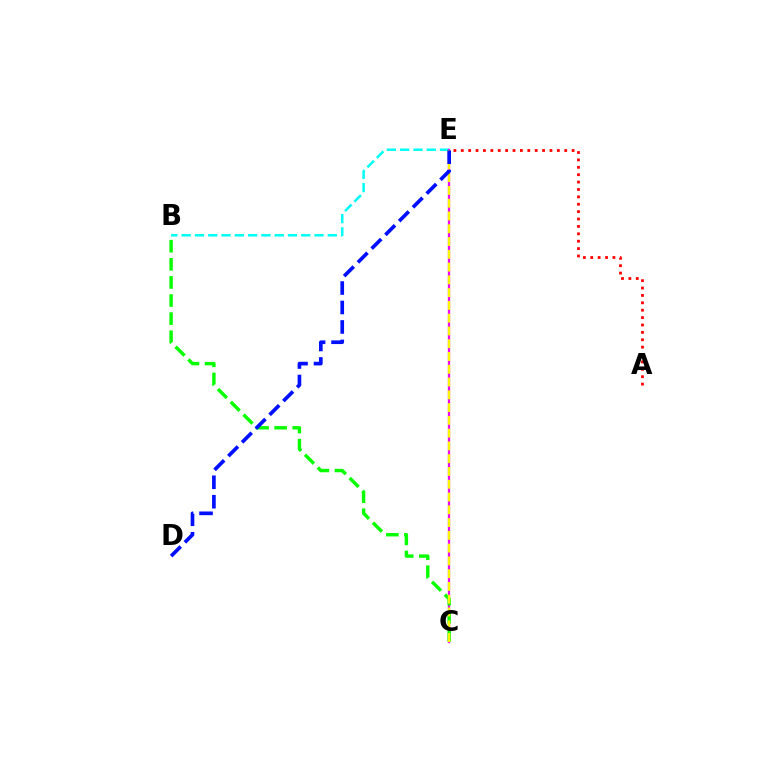{('B', 'E'): [{'color': '#00fff6', 'line_style': 'dashed', 'thickness': 1.8}], ('C', 'E'): [{'color': '#ee00ff', 'line_style': 'solid', 'thickness': 1.63}, {'color': '#fcf500', 'line_style': 'dashed', 'thickness': 1.74}], ('B', 'C'): [{'color': '#08ff00', 'line_style': 'dashed', 'thickness': 2.46}], ('A', 'E'): [{'color': '#ff0000', 'line_style': 'dotted', 'thickness': 2.01}], ('D', 'E'): [{'color': '#0010ff', 'line_style': 'dashed', 'thickness': 2.64}]}